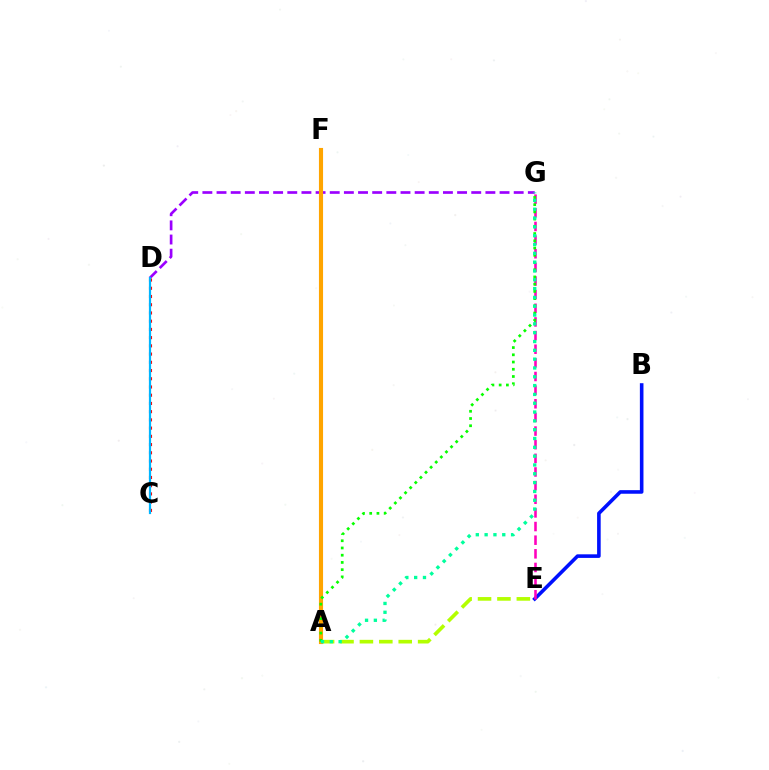{('B', 'E'): [{'color': '#0010ff', 'line_style': 'solid', 'thickness': 2.59}], ('A', 'E'): [{'color': '#b3ff00', 'line_style': 'dashed', 'thickness': 2.64}], ('D', 'G'): [{'color': '#9b00ff', 'line_style': 'dashed', 'thickness': 1.92}], ('E', 'G'): [{'color': '#ff00bd', 'line_style': 'dashed', 'thickness': 1.85}], ('A', 'F'): [{'color': '#ffa500', 'line_style': 'solid', 'thickness': 2.96}], ('C', 'D'): [{'color': '#ff0000', 'line_style': 'dotted', 'thickness': 2.23}, {'color': '#00b5ff', 'line_style': 'solid', 'thickness': 1.59}], ('A', 'G'): [{'color': '#08ff00', 'line_style': 'dotted', 'thickness': 1.96}, {'color': '#00ff9d', 'line_style': 'dotted', 'thickness': 2.4}]}